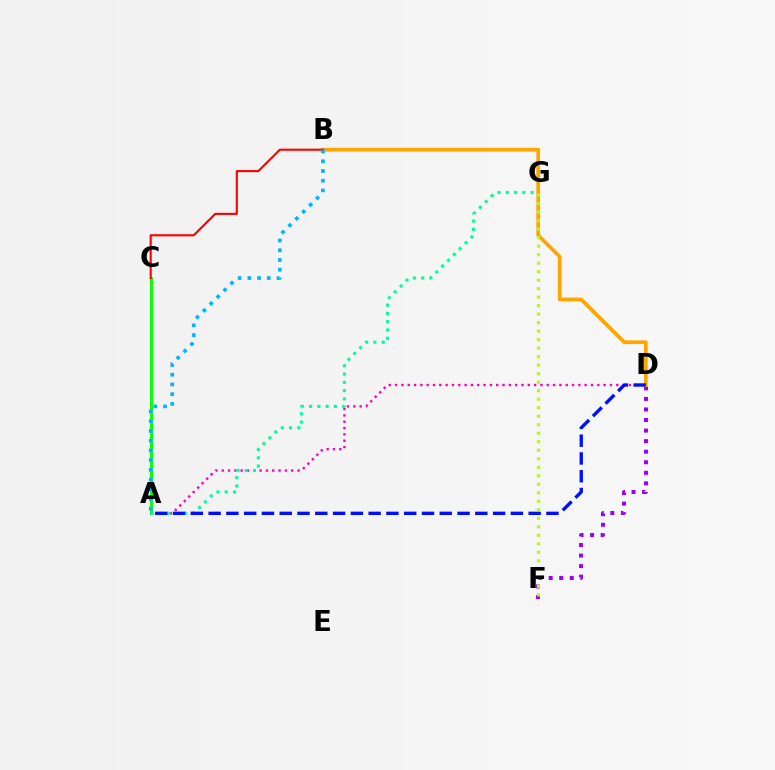{('A', 'C'): [{'color': '#08ff00', 'line_style': 'solid', 'thickness': 2.11}], ('A', 'D'): [{'color': '#ff00bd', 'line_style': 'dotted', 'thickness': 1.72}, {'color': '#0010ff', 'line_style': 'dashed', 'thickness': 2.42}], ('A', 'G'): [{'color': '#00ff9d', 'line_style': 'dotted', 'thickness': 2.25}], ('D', 'F'): [{'color': '#9b00ff', 'line_style': 'dotted', 'thickness': 2.87}], ('B', 'D'): [{'color': '#ffa500', 'line_style': 'solid', 'thickness': 2.67}], ('B', 'C'): [{'color': '#ff0000', 'line_style': 'solid', 'thickness': 1.52}], ('F', 'G'): [{'color': '#b3ff00', 'line_style': 'dotted', 'thickness': 2.31}], ('A', 'B'): [{'color': '#00b5ff', 'line_style': 'dotted', 'thickness': 2.64}]}